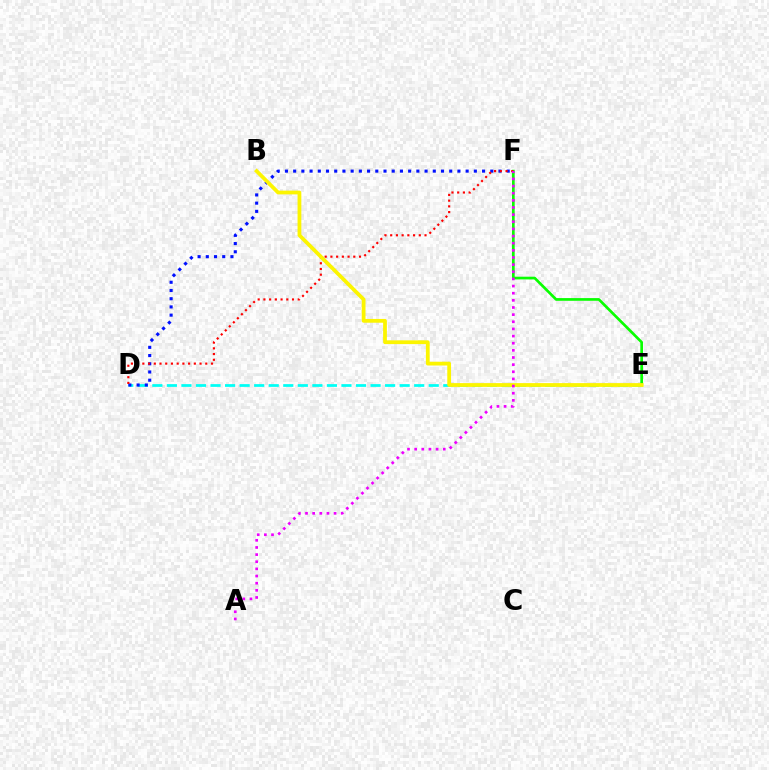{('E', 'F'): [{'color': '#08ff00', 'line_style': 'solid', 'thickness': 1.94}], ('D', 'E'): [{'color': '#00fff6', 'line_style': 'dashed', 'thickness': 1.98}], ('D', 'F'): [{'color': '#0010ff', 'line_style': 'dotted', 'thickness': 2.23}, {'color': '#ff0000', 'line_style': 'dotted', 'thickness': 1.55}], ('B', 'E'): [{'color': '#fcf500', 'line_style': 'solid', 'thickness': 2.72}], ('A', 'F'): [{'color': '#ee00ff', 'line_style': 'dotted', 'thickness': 1.94}]}